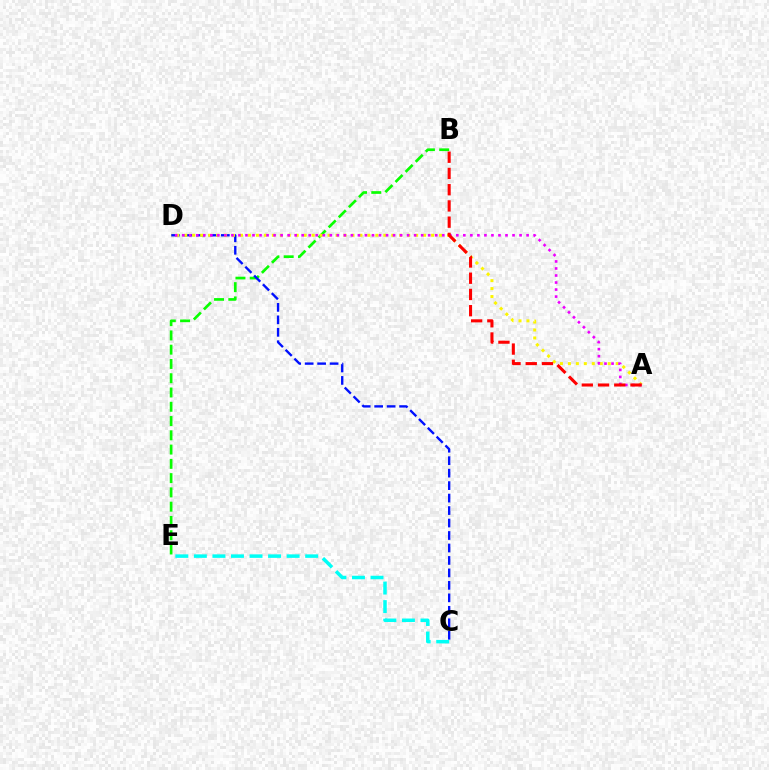{('B', 'E'): [{'color': '#08ff00', 'line_style': 'dashed', 'thickness': 1.94}], ('C', 'D'): [{'color': '#0010ff', 'line_style': 'dashed', 'thickness': 1.69}], ('A', 'D'): [{'color': '#fcf500', 'line_style': 'dotted', 'thickness': 2.16}, {'color': '#ee00ff', 'line_style': 'dotted', 'thickness': 1.91}], ('A', 'B'): [{'color': '#ff0000', 'line_style': 'dashed', 'thickness': 2.2}], ('C', 'E'): [{'color': '#00fff6', 'line_style': 'dashed', 'thickness': 2.52}]}